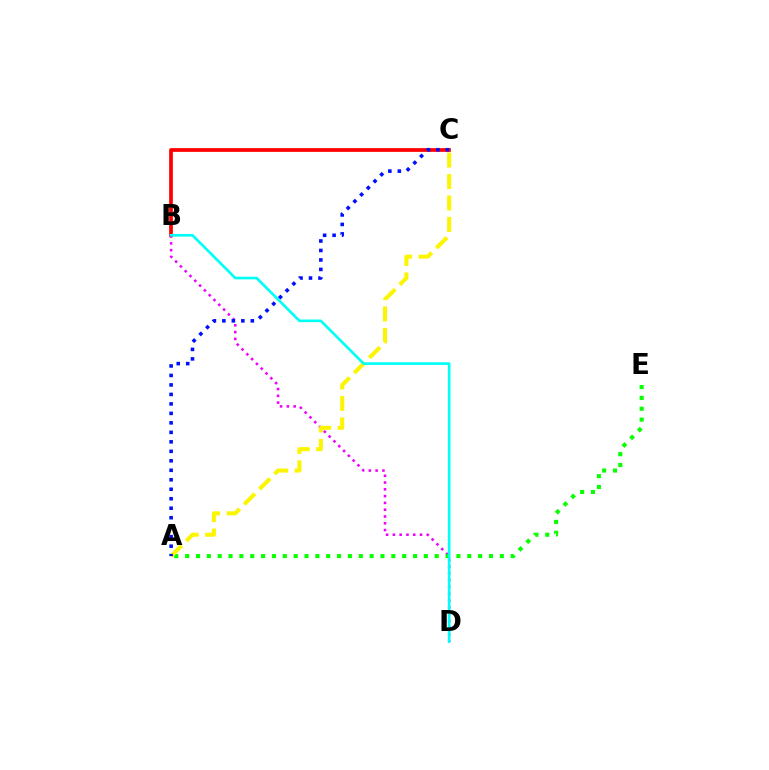{('B', 'D'): [{'color': '#ee00ff', 'line_style': 'dotted', 'thickness': 1.84}, {'color': '#00fff6', 'line_style': 'solid', 'thickness': 1.9}], ('B', 'C'): [{'color': '#ff0000', 'line_style': 'solid', 'thickness': 2.68}], ('A', 'E'): [{'color': '#08ff00', 'line_style': 'dotted', 'thickness': 2.95}], ('A', 'C'): [{'color': '#fcf500', 'line_style': 'dashed', 'thickness': 2.91}, {'color': '#0010ff', 'line_style': 'dotted', 'thickness': 2.58}]}